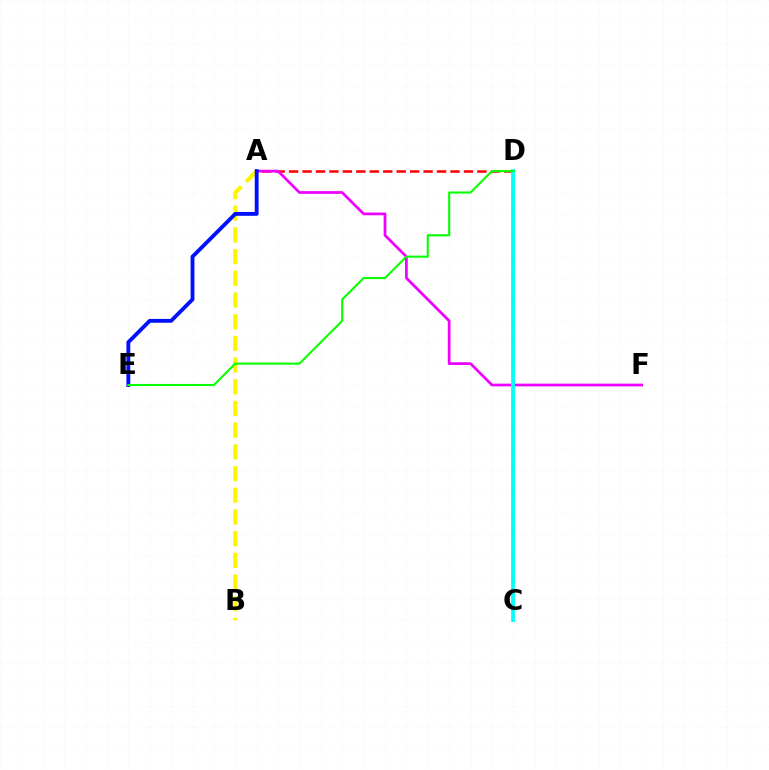{('A', 'B'): [{'color': '#fcf500', 'line_style': 'dashed', 'thickness': 2.95}], ('A', 'D'): [{'color': '#ff0000', 'line_style': 'dashed', 'thickness': 1.83}], ('A', 'F'): [{'color': '#ee00ff', 'line_style': 'solid', 'thickness': 1.96}], ('A', 'E'): [{'color': '#0010ff', 'line_style': 'solid', 'thickness': 2.77}], ('C', 'D'): [{'color': '#00fff6', 'line_style': 'solid', 'thickness': 2.73}], ('D', 'E'): [{'color': '#08ff00', 'line_style': 'solid', 'thickness': 1.51}]}